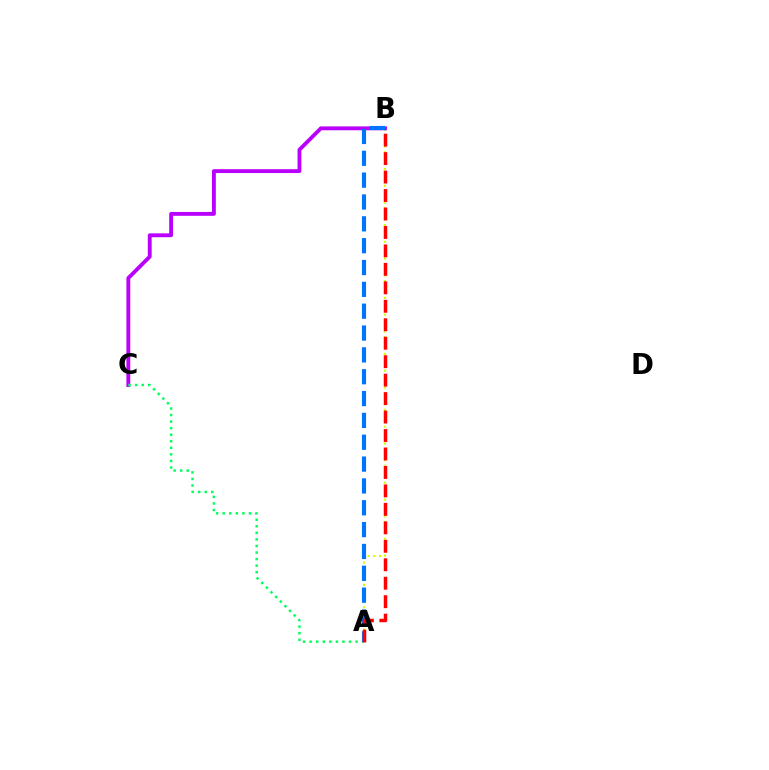{('A', 'B'): [{'color': '#d1ff00', 'line_style': 'dotted', 'thickness': 1.52}, {'color': '#0074ff', 'line_style': 'dashed', 'thickness': 2.97}, {'color': '#ff0000', 'line_style': 'dashed', 'thickness': 2.51}], ('B', 'C'): [{'color': '#b900ff', 'line_style': 'solid', 'thickness': 2.78}], ('A', 'C'): [{'color': '#00ff5c', 'line_style': 'dotted', 'thickness': 1.78}]}